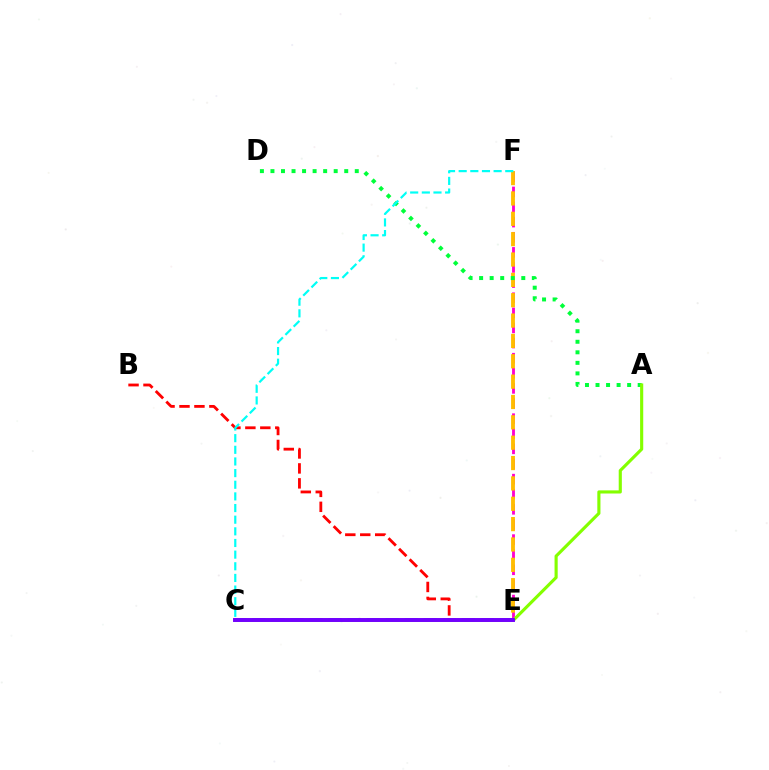{('C', 'E'): [{'color': '#004bff', 'line_style': 'dashed', 'thickness': 2.59}, {'color': '#7200ff', 'line_style': 'solid', 'thickness': 2.84}], ('E', 'F'): [{'color': '#ff00cf', 'line_style': 'dashed', 'thickness': 2.05}, {'color': '#ffbd00', 'line_style': 'dashed', 'thickness': 2.77}], ('B', 'E'): [{'color': '#ff0000', 'line_style': 'dashed', 'thickness': 2.03}], ('A', 'D'): [{'color': '#00ff39', 'line_style': 'dotted', 'thickness': 2.86}], ('A', 'C'): [{'color': '#84ff00', 'line_style': 'solid', 'thickness': 2.25}], ('C', 'F'): [{'color': '#00fff6', 'line_style': 'dashed', 'thickness': 1.58}]}